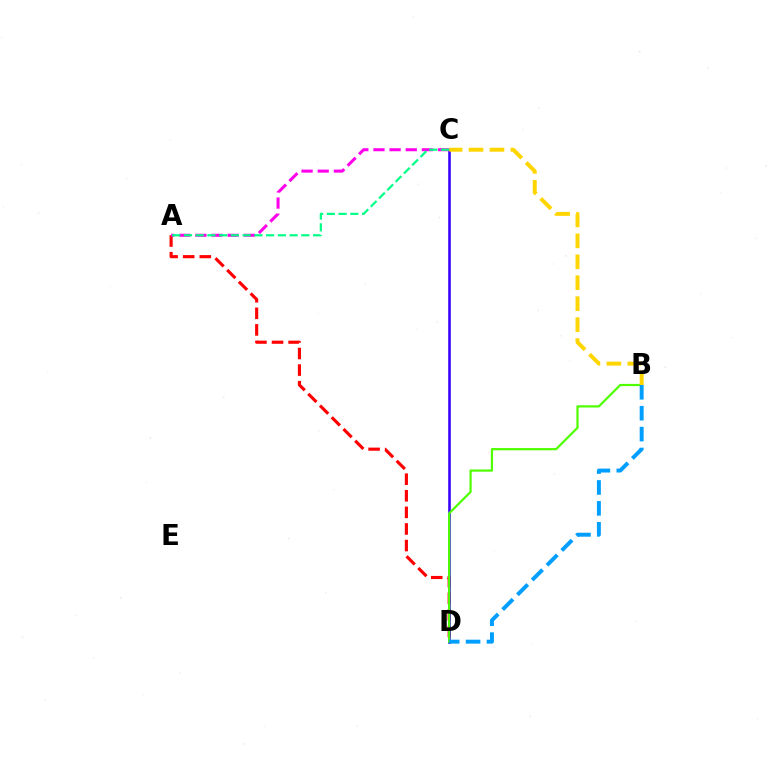{('A', 'D'): [{'color': '#ff0000', 'line_style': 'dashed', 'thickness': 2.25}], ('C', 'D'): [{'color': '#3700ff', 'line_style': 'solid', 'thickness': 1.86}], ('A', 'C'): [{'color': '#ff00ed', 'line_style': 'dashed', 'thickness': 2.19}, {'color': '#00ff86', 'line_style': 'dashed', 'thickness': 1.59}], ('B', 'D'): [{'color': '#4fff00', 'line_style': 'solid', 'thickness': 1.6}, {'color': '#009eff', 'line_style': 'dashed', 'thickness': 2.84}], ('B', 'C'): [{'color': '#ffd500', 'line_style': 'dashed', 'thickness': 2.84}]}